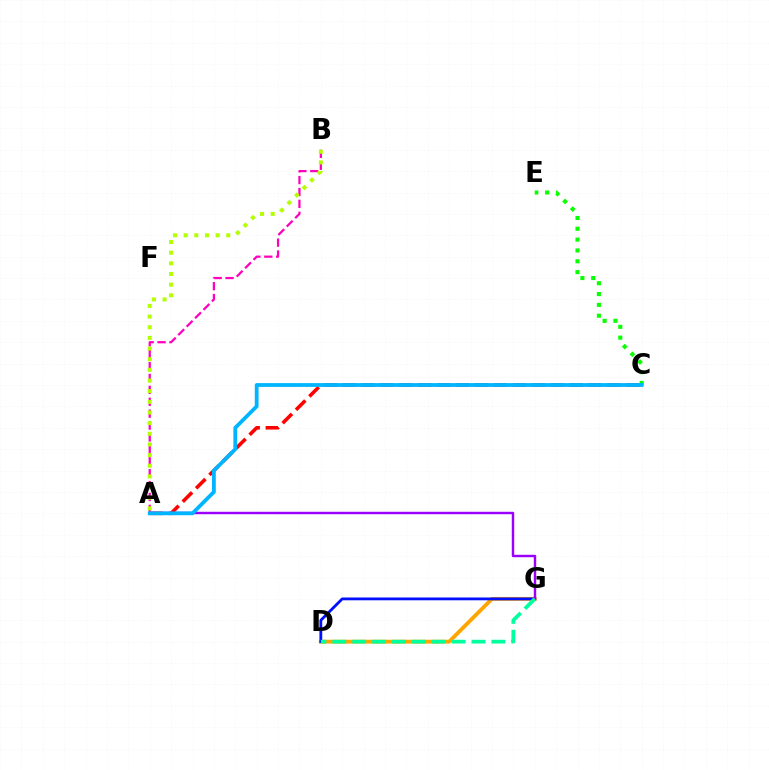{('C', 'E'): [{'color': '#08ff00', 'line_style': 'dotted', 'thickness': 2.94}], ('D', 'G'): [{'color': '#ffa500', 'line_style': 'solid', 'thickness': 2.77}, {'color': '#0010ff', 'line_style': 'solid', 'thickness': 2.01}, {'color': '#00ff9d', 'line_style': 'dashed', 'thickness': 2.7}], ('A', 'C'): [{'color': '#ff0000', 'line_style': 'dashed', 'thickness': 2.57}, {'color': '#00b5ff', 'line_style': 'solid', 'thickness': 2.73}], ('A', 'G'): [{'color': '#9b00ff', 'line_style': 'solid', 'thickness': 1.76}], ('A', 'B'): [{'color': '#ff00bd', 'line_style': 'dashed', 'thickness': 1.62}, {'color': '#b3ff00', 'line_style': 'dotted', 'thickness': 2.9}]}